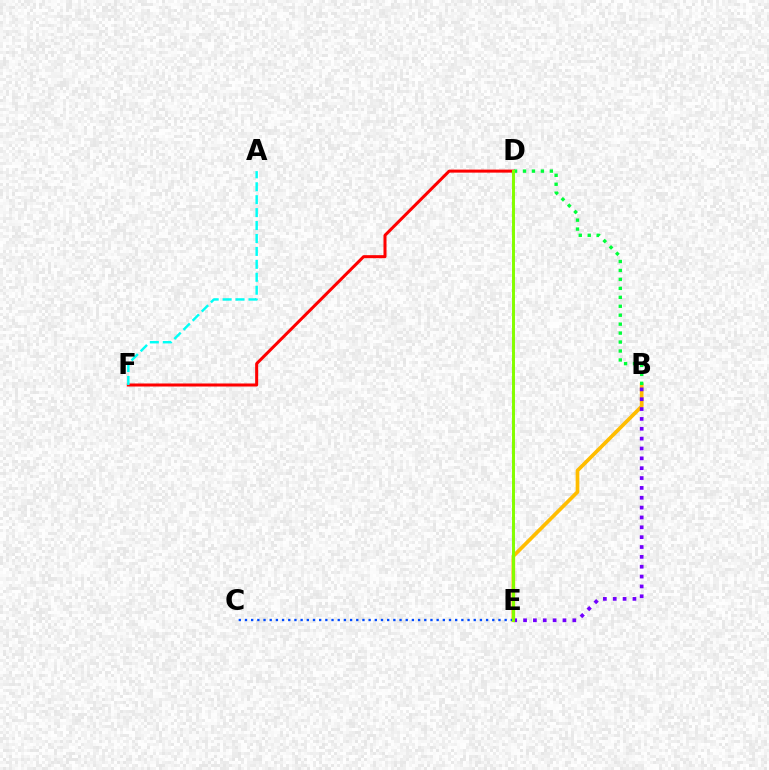{('B', 'E'): [{'color': '#ffbd00', 'line_style': 'solid', 'thickness': 2.66}, {'color': '#7200ff', 'line_style': 'dotted', 'thickness': 2.68}], ('D', 'F'): [{'color': '#ff0000', 'line_style': 'solid', 'thickness': 2.18}], ('C', 'E'): [{'color': '#004bff', 'line_style': 'dotted', 'thickness': 1.68}], ('A', 'F'): [{'color': '#00fff6', 'line_style': 'dashed', 'thickness': 1.76}], ('D', 'E'): [{'color': '#ff00cf', 'line_style': 'dotted', 'thickness': 1.86}, {'color': '#84ff00', 'line_style': 'solid', 'thickness': 2.13}], ('B', 'D'): [{'color': '#00ff39', 'line_style': 'dotted', 'thickness': 2.43}]}